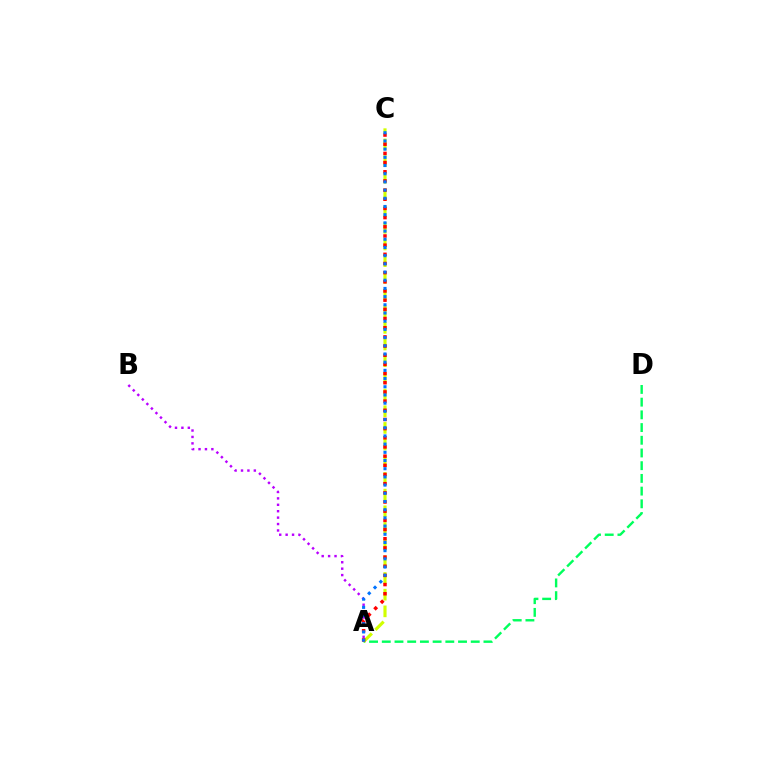{('A', 'B'): [{'color': '#b900ff', 'line_style': 'dotted', 'thickness': 1.74}], ('A', 'D'): [{'color': '#00ff5c', 'line_style': 'dashed', 'thickness': 1.73}], ('A', 'C'): [{'color': '#d1ff00', 'line_style': 'dashed', 'thickness': 2.27}, {'color': '#ff0000', 'line_style': 'dotted', 'thickness': 2.49}, {'color': '#0074ff', 'line_style': 'dotted', 'thickness': 2.23}]}